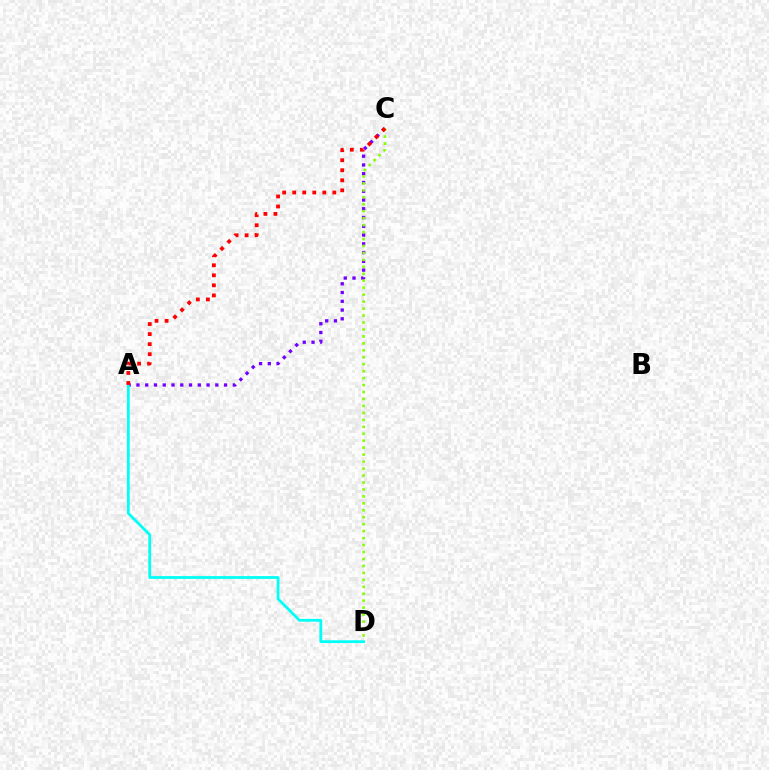{('A', 'C'): [{'color': '#7200ff', 'line_style': 'dotted', 'thickness': 2.38}, {'color': '#ff0000', 'line_style': 'dotted', 'thickness': 2.73}], ('C', 'D'): [{'color': '#84ff00', 'line_style': 'dotted', 'thickness': 1.89}], ('A', 'D'): [{'color': '#00fff6', 'line_style': 'solid', 'thickness': 2.01}]}